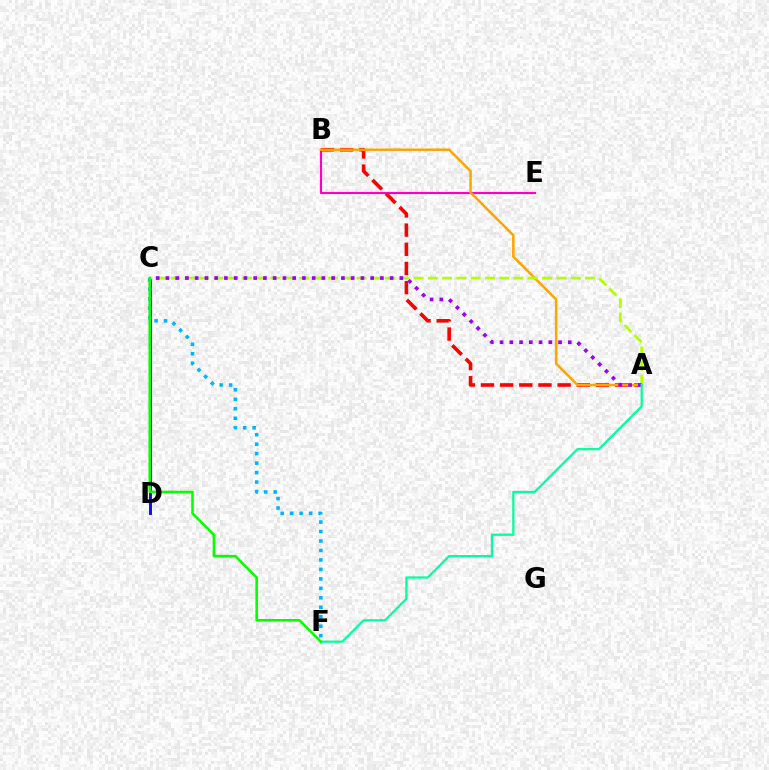{('A', 'B'): [{'color': '#ff0000', 'line_style': 'dashed', 'thickness': 2.6}, {'color': '#ffa500', 'line_style': 'solid', 'thickness': 1.81}], ('B', 'E'): [{'color': '#ff00bd', 'line_style': 'solid', 'thickness': 1.55}], ('C', 'D'): [{'color': '#0010ff', 'line_style': 'solid', 'thickness': 2.1}], ('C', 'F'): [{'color': '#00b5ff', 'line_style': 'dotted', 'thickness': 2.57}, {'color': '#08ff00', 'line_style': 'solid', 'thickness': 1.85}], ('A', 'C'): [{'color': '#b3ff00', 'line_style': 'dashed', 'thickness': 1.94}, {'color': '#9b00ff', 'line_style': 'dotted', 'thickness': 2.65}], ('A', 'F'): [{'color': '#00ff9d', 'line_style': 'solid', 'thickness': 1.59}]}